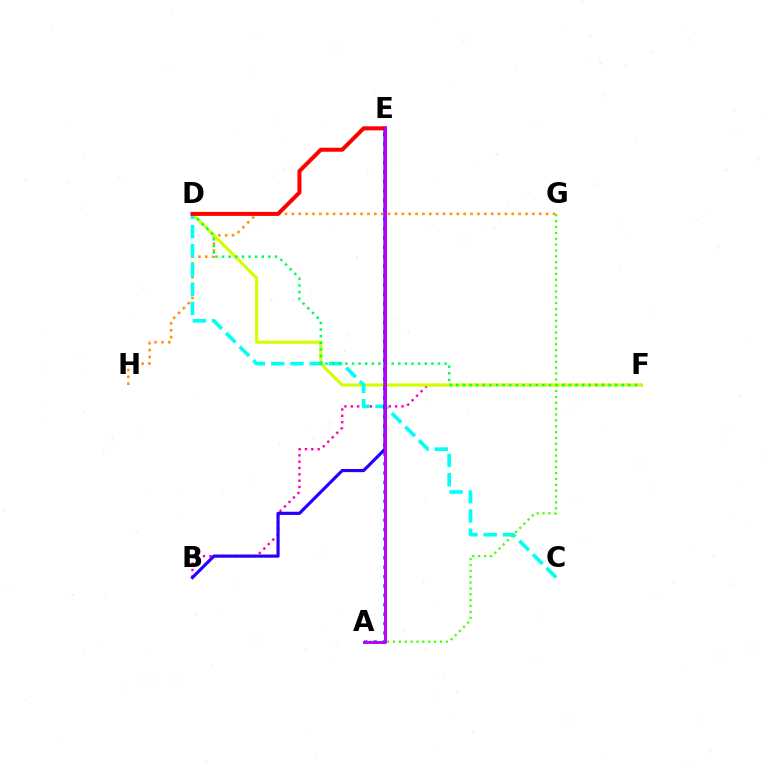{('G', 'H'): [{'color': '#ff9400', 'line_style': 'dotted', 'thickness': 1.87}], ('B', 'F'): [{'color': '#ff00ac', 'line_style': 'dotted', 'thickness': 1.72}], ('D', 'F'): [{'color': '#d1ff00', 'line_style': 'solid', 'thickness': 2.24}, {'color': '#00ff5c', 'line_style': 'dotted', 'thickness': 1.8}], ('C', 'D'): [{'color': '#00fff6', 'line_style': 'dashed', 'thickness': 2.61}], ('A', 'E'): [{'color': '#0074ff', 'line_style': 'dotted', 'thickness': 2.56}, {'color': '#b900ff', 'line_style': 'solid', 'thickness': 2.11}], ('D', 'E'): [{'color': '#ff0000', 'line_style': 'solid', 'thickness': 2.89}], ('B', 'E'): [{'color': '#2500ff', 'line_style': 'solid', 'thickness': 2.28}], ('A', 'G'): [{'color': '#3dff00', 'line_style': 'dotted', 'thickness': 1.59}]}